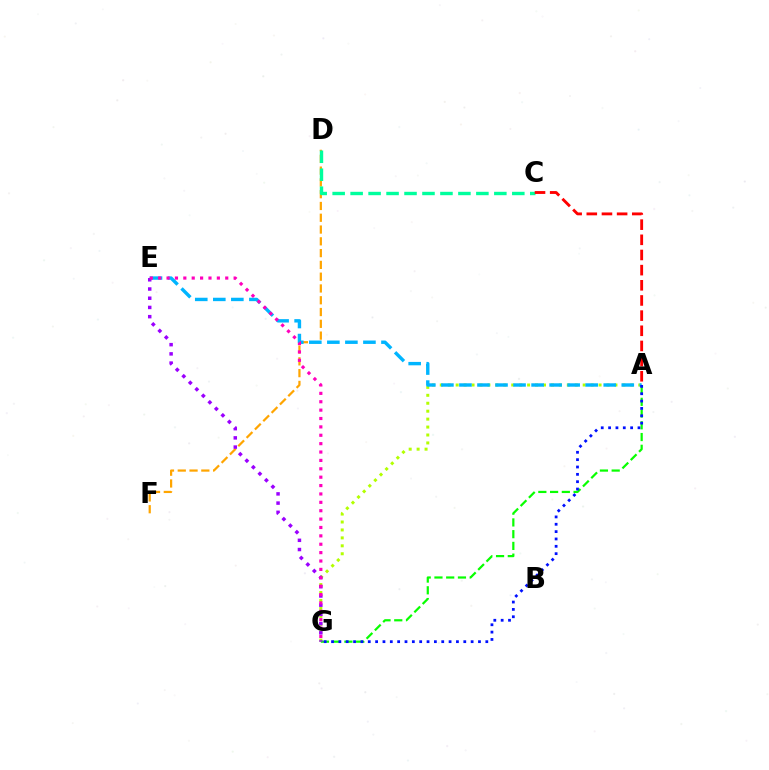{('D', 'F'): [{'color': '#ffa500', 'line_style': 'dashed', 'thickness': 1.6}], ('C', 'D'): [{'color': '#00ff9d', 'line_style': 'dashed', 'thickness': 2.44}], ('A', 'G'): [{'color': '#b3ff00', 'line_style': 'dotted', 'thickness': 2.16}, {'color': '#08ff00', 'line_style': 'dashed', 'thickness': 1.6}, {'color': '#0010ff', 'line_style': 'dotted', 'thickness': 2.0}], ('A', 'E'): [{'color': '#00b5ff', 'line_style': 'dashed', 'thickness': 2.45}], ('E', 'G'): [{'color': '#9b00ff', 'line_style': 'dotted', 'thickness': 2.5}, {'color': '#ff00bd', 'line_style': 'dotted', 'thickness': 2.28}], ('A', 'C'): [{'color': '#ff0000', 'line_style': 'dashed', 'thickness': 2.06}]}